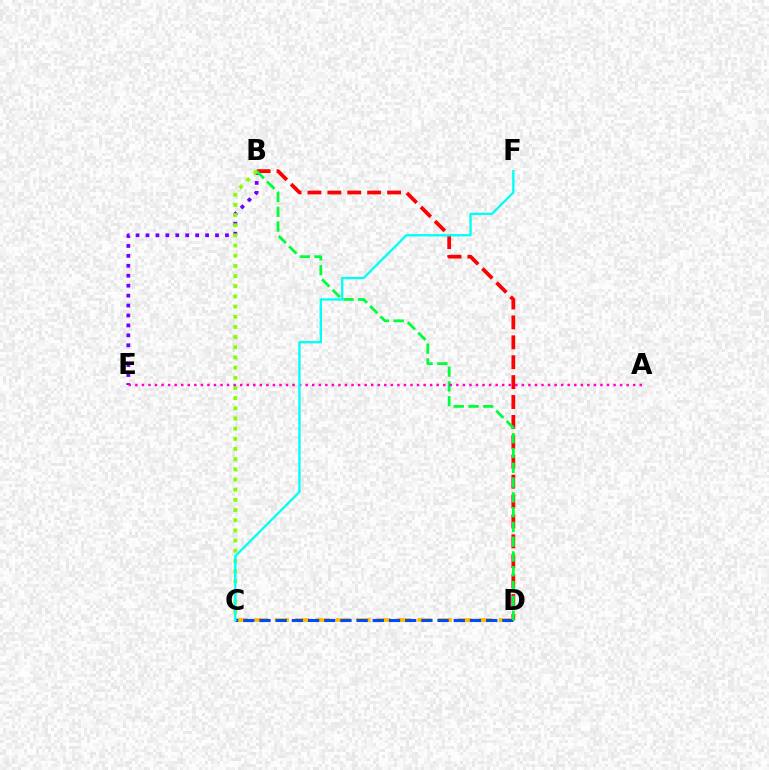{('B', 'D'): [{'color': '#ff0000', 'line_style': 'dashed', 'thickness': 2.7}, {'color': '#00ff39', 'line_style': 'dashed', 'thickness': 2.01}], ('B', 'E'): [{'color': '#7200ff', 'line_style': 'dotted', 'thickness': 2.7}], ('C', 'D'): [{'color': '#ffbd00', 'line_style': 'dashed', 'thickness': 2.77}, {'color': '#004bff', 'line_style': 'dashed', 'thickness': 2.2}], ('B', 'C'): [{'color': '#84ff00', 'line_style': 'dotted', 'thickness': 2.76}], ('A', 'E'): [{'color': '#ff00cf', 'line_style': 'dotted', 'thickness': 1.78}], ('C', 'F'): [{'color': '#00fff6', 'line_style': 'solid', 'thickness': 1.67}]}